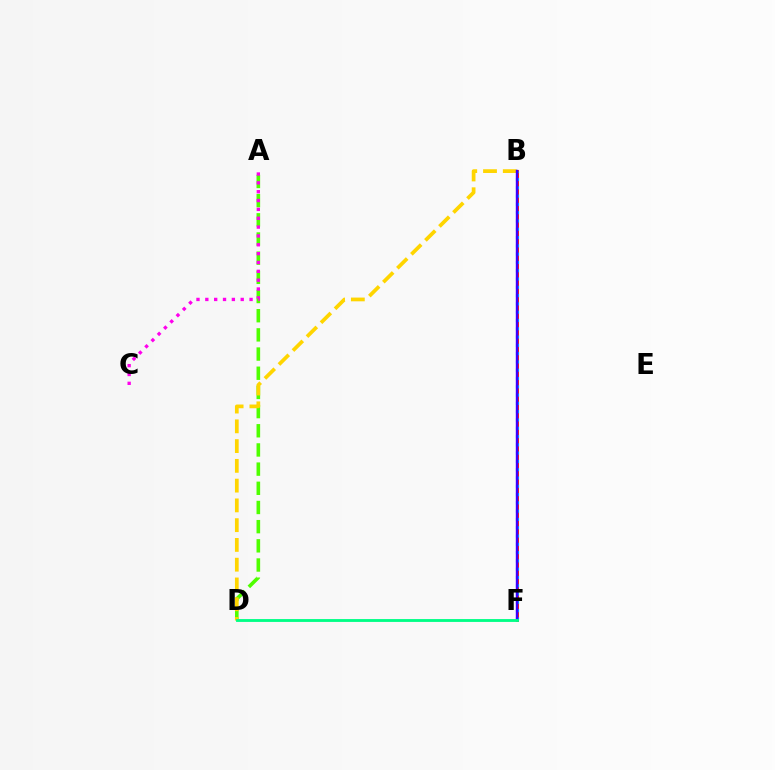{('A', 'D'): [{'color': '#4fff00', 'line_style': 'dashed', 'thickness': 2.61}], ('B', 'F'): [{'color': '#ff0000', 'line_style': 'solid', 'thickness': 2.01}, {'color': '#009eff', 'line_style': 'dotted', 'thickness': 2.25}, {'color': '#3700ff', 'line_style': 'solid', 'thickness': 1.73}], ('B', 'D'): [{'color': '#ffd500', 'line_style': 'dashed', 'thickness': 2.68}], ('A', 'C'): [{'color': '#ff00ed', 'line_style': 'dotted', 'thickness': 2.4}], ('D', 'F'): [{'color': '#00ff86', 'line_style': 'solid', 'thickness': 2.06}]}